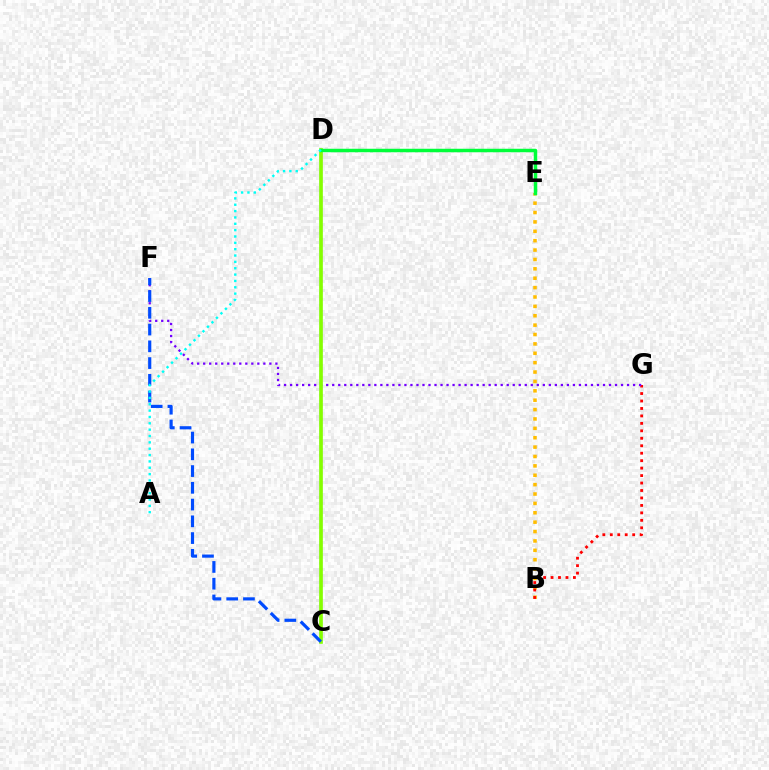{('B', 'E'): [{'color': '#ffbd00', 'line_style': 'dotted', 'thickness': 2.55}], ('C', 'D'): [{'color': '#ff00cf', 'line_style': 'dotted', 'thickness': 1.63}, {'color': '#84ff00', 'line_style': 'solid', 'thickness': 2.64}], ('B', 'G'): [{'color': '#ff0000', 'line_style': 'dotted', 'thickness': 2.03}], ('F', 'G'): [{'color': '#7200ff', 'line_style': 'dotted', 'thickness': 1.63}], ('D', 'E'): [{'color': '#00ff39', 'line_style': 'solid', 'thickness': 2.5}], ('C', 'F'): [{'color': '#004bff', 'line_style': 'dashed', 'thickness': 2.28}], ('A', 'D'): [{'color': '#00fff6', 'line_style': 'dotted', 'thickness': 1.73}]}